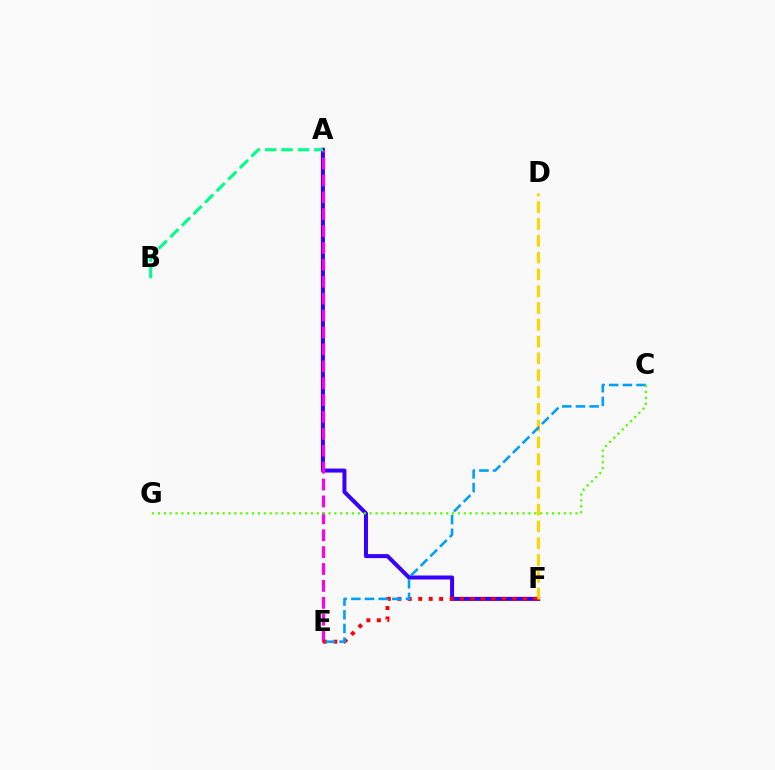{('A', 'F'): [{'color': '#3700ff', 'line_style': 'solid', 'thickness': 2.88}], ('A', 'E'): [{'color': '#ff00ed', 'line_style': 'dashed', 'thickness': 2.3}], ('A', 'B'): [{'color': '#00ff86', 'line_style': 'dashed', 'thickness': 2.22}], ('D', 'F'): [{'color': '#ffd500', 'line_style': 'dashed', 'thickness': 2.28}], ('E', 'F'): [{'color': '#ff0000', 'line_style': 'dotted', 'thickness': 2.84}], ('C', 'E'): [{'color': '#009eff', 'line_style': 'dashed', 'thickness': 1.86}], ('C', 'G'): [{'color': '#4fff00', 'line_style': 'dotted', 'thickness': 1.6}]}